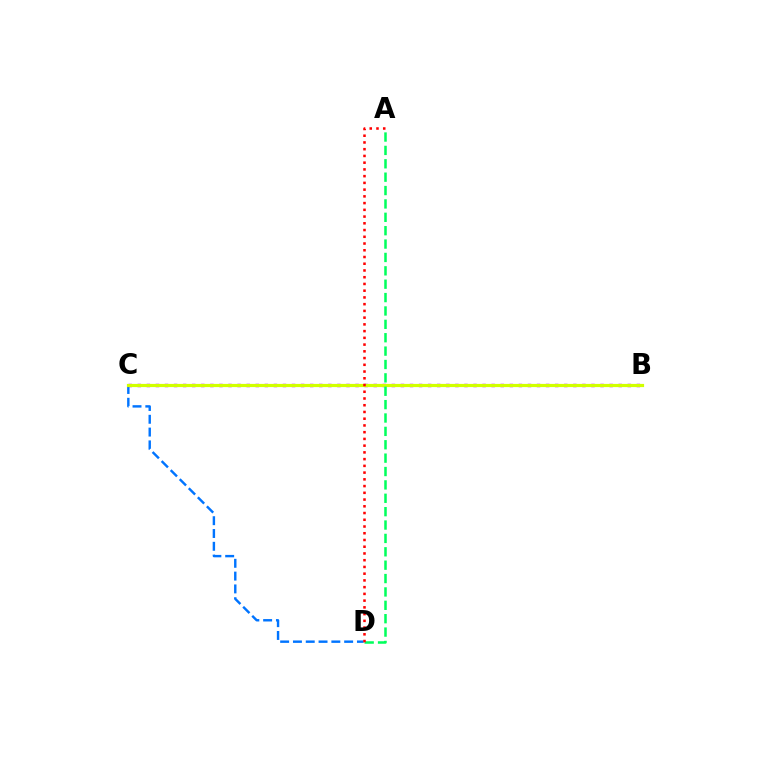{('C', 'D'): [{'color': '#0074ff', 'line_style': 'dashed', 'thickness': 1.74}], ('B', 'C'): [{'color': '#b900ff', 'line_style': 'dotted', 'thickness': 2.47}, {'color': '#d1ff00', 'line_style': 'solid', 'thickness': 2.3}], ('A', 'D'): [{'color': '#00ff5c', 'line_style': 'dashed', 'thickness': 1.82}, {'color': '#ff0000', 'line_style': 'dotted', 'thickness': 1.83}]}